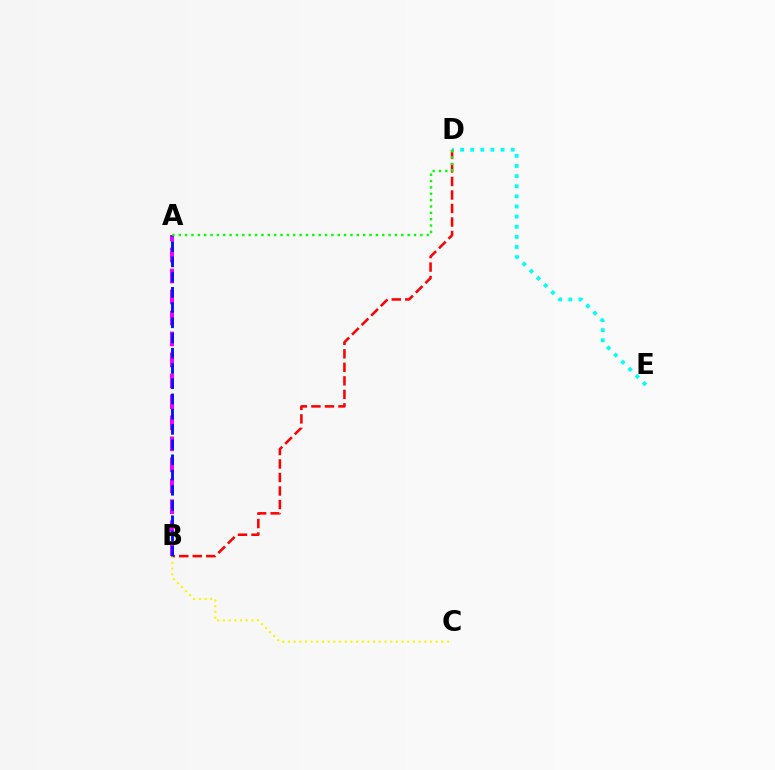{('D', 'E'): [{'color': '#00fff6', 'line_style': 'dotted', 'thickness': 2.75}], ('B', 'D'): [{'color': '#ff0000', 'line_style': 'dashed', 'thickness': 1.84}], ('B', 'C'): [{'color': '#fcf500', 'line_style': 'dotted', 'thickness': 1.54}], ('A', 'B'): [{'color': '#ee00ff', 'line_style': 'dashed', 'thickness': 2.85}, {'color': '#0010ff', 'line_style': 'dashed', 'thickness': 2.07}], ('A', 'D'): [{'color': '#08ff00', 'line_style': 'dotted', 'thickness': 1.73}]}